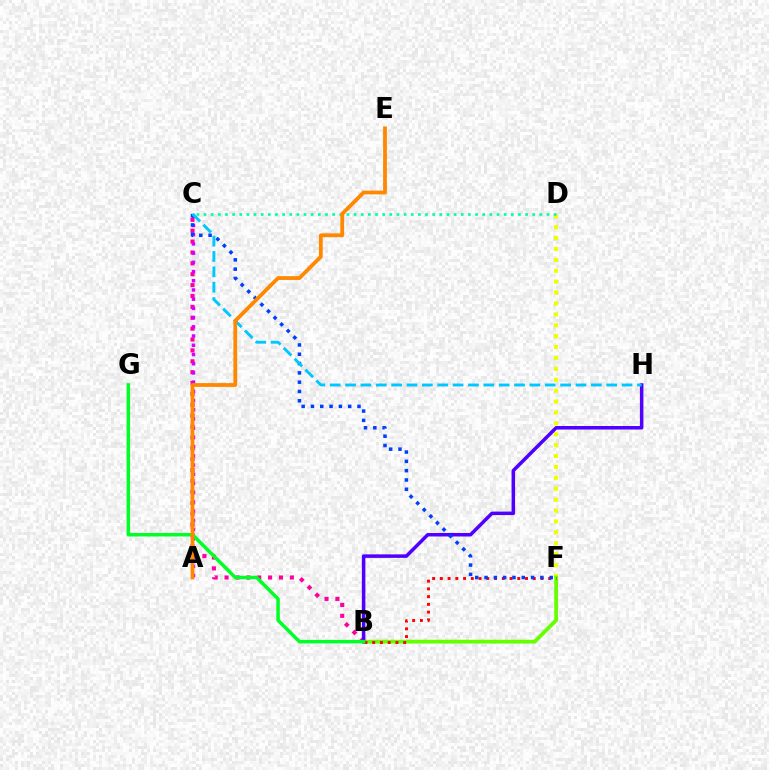{('D', 'F'): [{'color': '#eeff00', 'line_style': 'dotted', 'thickness': 2.96}], ('B', 'C'): [{'color': '#ff00a0', 'line_style': 'dotted', 'thickness': 2.96}], ('B', 'F'): [{'color': '#66ff00', 'line_style': 'solid', 'thickness': 2.71}, {'color': '#ff0000', 'line_style': 'dotted', 'thickness': 2.1}], ('A', 'C'): [{'color': '#d600ff', 'line_style': 'dotted', 'thickness': 2.5}], ('B', 'H'): [{'color': '#4f00ff', 'line_style': 'solid', 'thickness': 2.53}], ('B', 'G'): [{'color': '#00ff27', 'line_style': 'solid', 'thickness': 2.51}], ('C', 'D'): [{'color': '#00ffaf', 'line_style': 'dotted', 'thickness': 1.94}], ('C', 'F'): [{'color': '#003fff', 'line_style': 'dotted', 'thickness': 2.53}], ('C', 'H'): [{'color': '#00c7ff', 'line_style': 'dashed', 'thickness': 2.09}], ('A', 'E'): [{'color': '#ff8800', 'line_style': 'solid', 'thickness': 2.73}]}